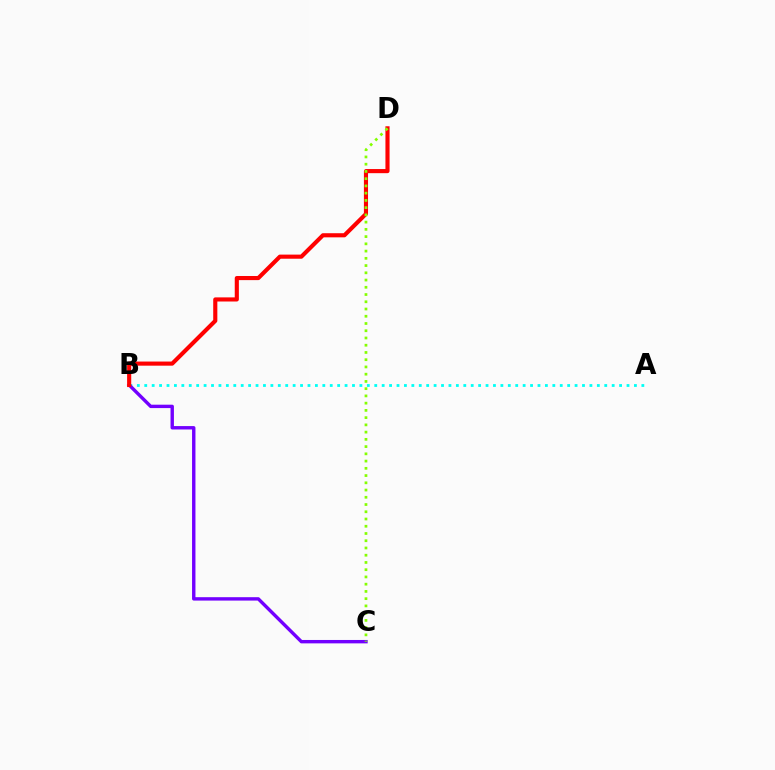{('A', 'B'): [{'color': '#00fff6', 'line_style': 'dotted', 'thickness': 2.02}], ('B', 'C'): [{'color': '#7200ff', 'line_style': 'solid', 'thickness': 2.45}], ('B', 'D'): [{'color': '#ff0000', 'line_style': 'solid', 'thickness': 2.97}], ('C', 'D'): [{'color': '#84ff00', 'line_style': 'dotted', 'thickness': 1.97}]}